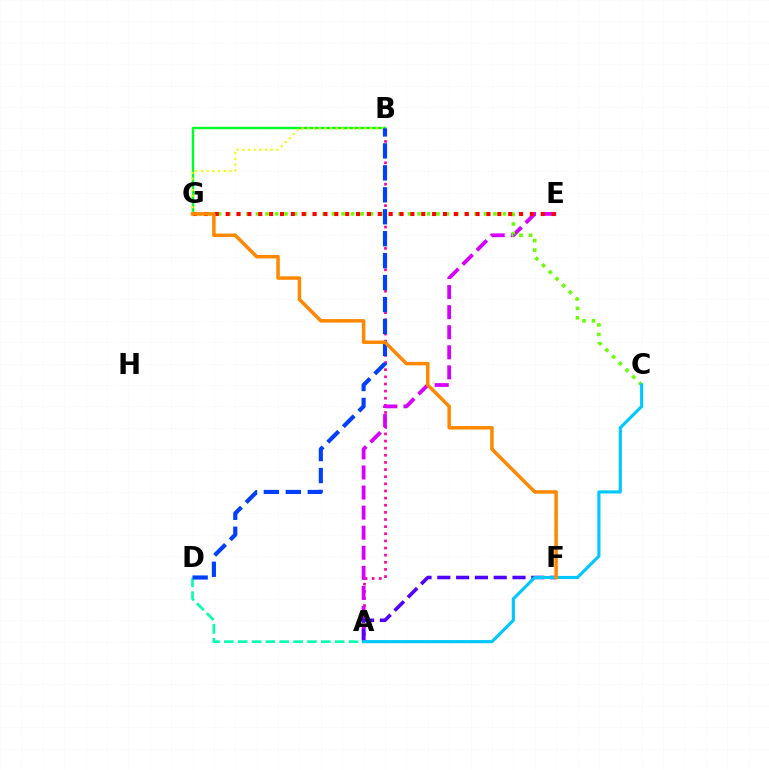{('A', 'D'): [{'color': '#00ffaf', 'line_style': 'dashed', 'thickness': 1.88}], ('B', 'G'): [{'color': '#00ff27', 'line_style': 'solid', 'thickness': 1.73}, {'color': '#eeff00', 'line_style': 'dotted', 'thickness': 1.55}], ('A', 'B'): [{'color': '#ff00a0', 'line_style': 'dotted', 'thickness': 1.94}], ('A', 'E'): [{'color': '#d600ff', 'line_style': 'dashed', 'thickness': 2.73}], ('B', 'D'): [{'color': '#003fff', 'line_style': 'dashed', 'thickness': 2.98}], ('C', 'G'): [{'color': '#66ff00', 'line_style': 'dotted', 'thickness': 2.58}], ('E', 'G'): [{'color': '#ff0000', 'line_style': 'dotted', 'thickness': 2.95}], ('A', 'F'): [{'color': '#4f00ff', 'line_style': 'dashed', 'thickness': 2.55}], ('A', 'C'): [{'color': '#00c7ff', 'line_style': 'solid', 'thickness': 2.25}], ('F', 'G'): [{'color': '#ff8800', 'line_style': 'solid', 'thickness': 2.52}]}